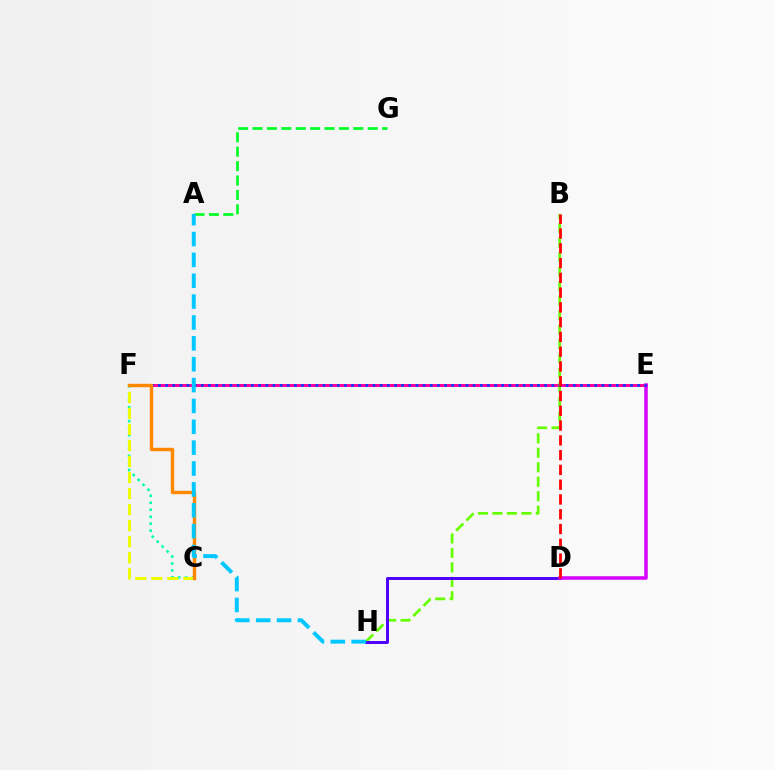{('E', 'F'): [{'color': '#ff00a0', 'line_style': 'solid', 'thickness': 2.16}, {'color': '#003fff', 'line_style': 'dotted', 'thickness': 1.94}], ('A', 'G'): [{'color': '#00ff27', 'line_style': 'dashed', 'thickness': 1.96}], ('C', 'F'): [{'color': '#00ffaf', 'line_style': 'dotted', 'thickness': 1.89}, {'color': '#eeff00', 'line_style': 'dashed', 'thickness': 2.18}, {'color': '#ff8800', 'line_style': 'solid', 'thickness': 2.46}], ('B', 'H'): [{'color': '#66ff00', 'line_style': 'dashed', 'thickness': 1.97}], ('D', 'H'): [{'color': '#4f00ff', 'line_style': 'solid', 'thickness': 2.13}], ('D', 'E'): [{'color': '#d600ff', 'line_style': 'solid', 'thickness': 2.54}], ('B', 'D'): [{'color': '#ff0000', 'line_style': 'dashed', 'thickness': 2.01}], ('A', 'H'): [{'color': '#00c7ff', 'line_style': 'dashed', 'thickness': 2.83}]}